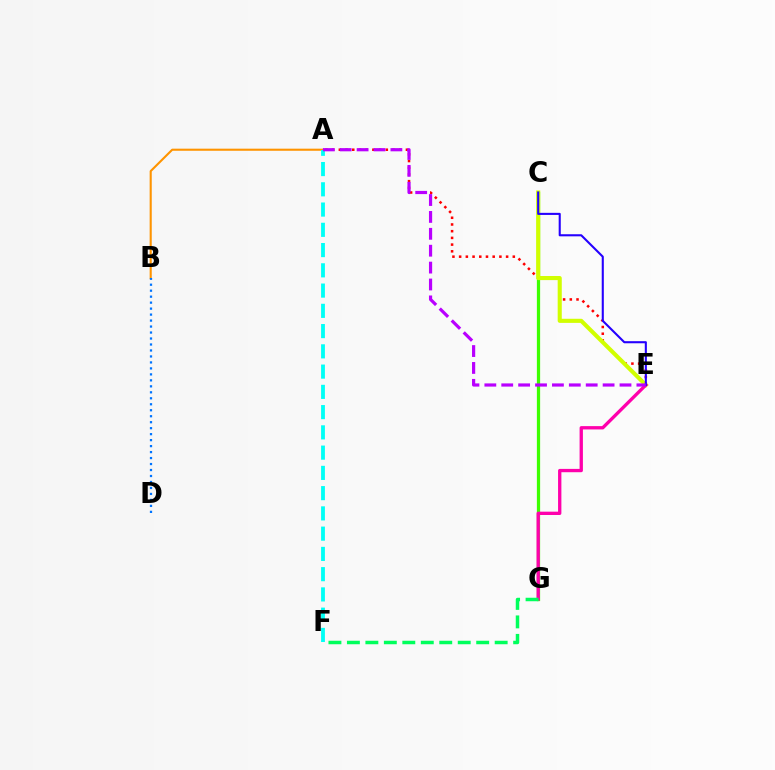{('A', 'E'): [{'color': '#ff0000', 'line_style': 'dotted', 'thickness': 1.82}, {'color': '#b900ff', 'line_style': 'dashed', 'thickness': 2.3}], ('C', 'G'): [{'color': '#3dff00', 'line_style': 'solid', 'thickness': 2.34}], ('C', 'E'): [{'color': '#d1ff00', 'line_style': 'solid', 'thickness': 2.95}, {'color': '#2500ff', 'line_style': 'solid', 'thickness': 1.51}], ('A', 'B'): [{'color': '#ff9400', 'line_style': 'solid', 'thickness': 1.51}], ('B', 'D'): [{'color': '#0074ff', 'line_style': 'dotted', 'thickness': 1.62}], ('E', 'G'): [{'color': '#ff00ac', 'line_style': 'solid', 'thickness': 2.39}], ('A', 'F'): [{'color': '#00fff6', 'line_style': 'dashed', 'thickness': 2.75}], ('F', 'G'): [{'color': '#00ff5c', 'line_style': 'dashed', 'thickness': 2.51}]}